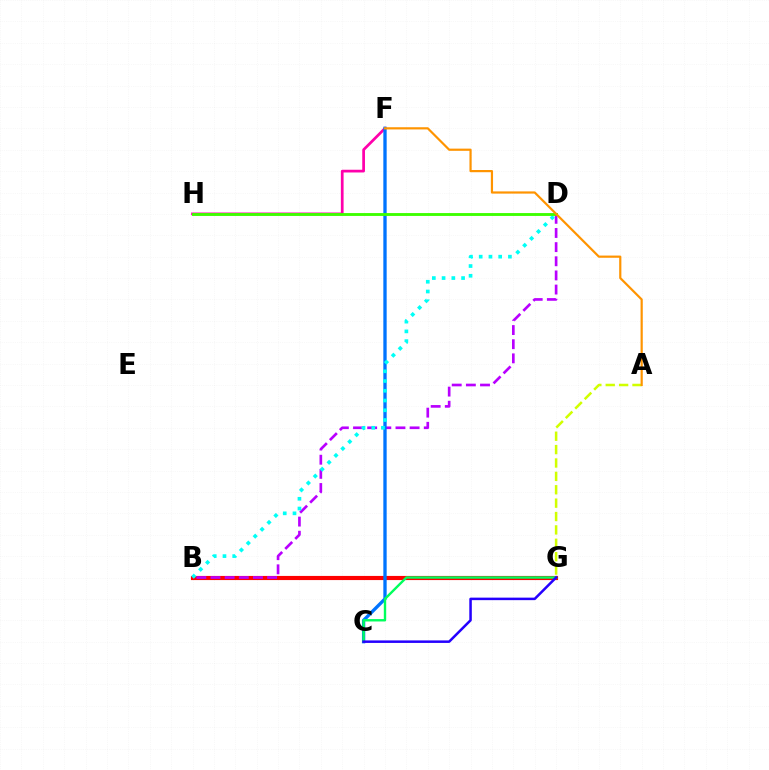{('B', 'G'): [{'color': '#ff0000', 'line_style': 'solid', 'thickness': 2.98}], ('F', 'H'): [{'color': '#ff00ac', 'line_style': 'solid', 'thickness': 1.97}], ('B', 'D'): [{'color': '#b900ff', 'line_style': 'dashed', 'thickness': 1.92}, {'color': '#00fff6', 'line_style': 'dotted', 'thickness': 2.65}], ('A', 'G'): [{'color': '#d1ff00', 'line_style': 'dashed', 'thickness': 1.82}], ('C', 'F'): [{'color': '#0074ff', 'line_style': 'solid', 'thickness': 2.4}], ('C', 'G'): [{'color': '#00ff5c', 'line_style': 'solid', 'thickness': 1.72}, {'color': '#2500ff', 'line_style': 'solid', 'thickness': 1.81}], ('D', 'H'): [{'color': '#3dff00', 'line_style': 'solid', 'thickness': 2.07}], ('A', 'F'): [{'color': '#ff9400', 'line_style': 'solid', 'thickness': 1.58}]}